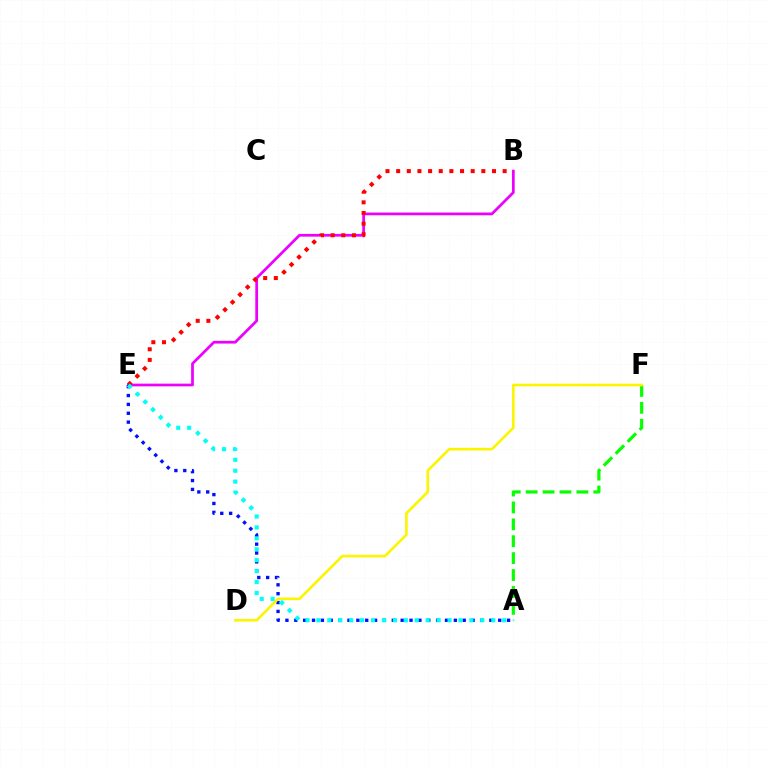{('B', 'E'): [{'color': '#ee00ff', 'line_style': 'solid', 'thickness': 1.97}, {'color': '#ff0000', 'line_style': 'dotted', 'thickness': 2.89}], ('A', 'E'): [{'color': '#0010ff', 'line_style': 'dotted', 'thickness': 2.41}, {'color': '#00fff6', 'line_style': 'dotted', 'thickness': 2.97}], ('A', 'F'): [{'color': '#08ff00', 'line_style': 'dashed', 'thickness': 2.3}], ('D', 'F'): [{'color': '#fcf500', 'line_style': 'solid', 'thickness': 1.9}]}